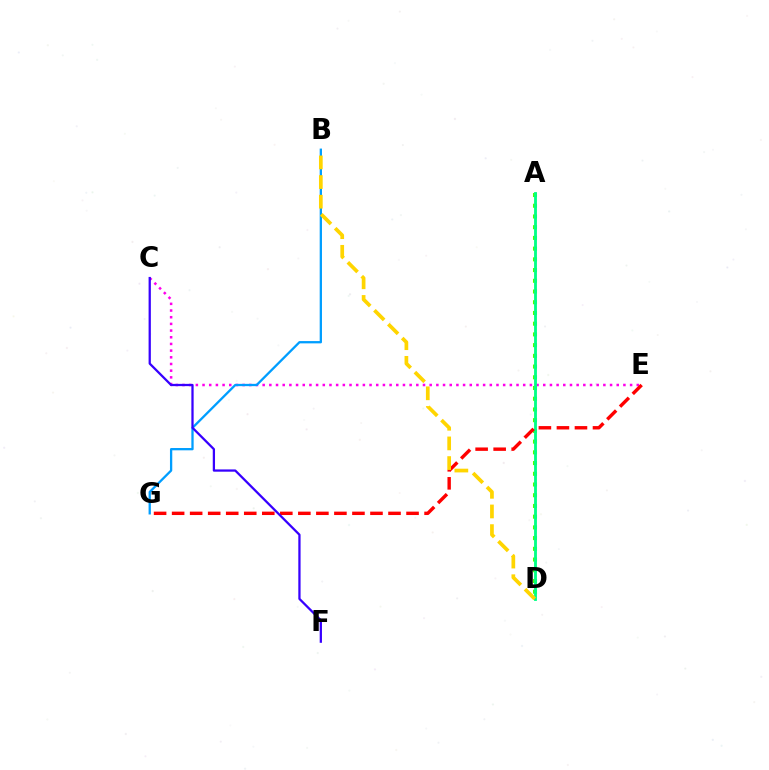{('A', 'D'): [{'color': '#4fff00', 'line_style': 'dotted', 'thickness': 2.91}, {'color': '#00ff86', 'line_style': 'solid', 'thickness': 2.05}], ('C', 'E'): [{'color': '#ff00ed', 'line_style': 'dotted', 'thickness': 1.82}], ('E', 'G'): [{'color': '#ff0000', 'line_style': 'dashed', 'thickness': 2.45}], ('B', 'G'): [{'color': '#009eff', 'line_style': 'solid', 'thickness': 1.65}], ('C', 'F'): [{'color': '#3700ff', 'line_style': 'solid', 'thickness': 1.63}], ('B', 'D'): [{'color': '#ffd500', 'line_style': 'dashed', 'thickness': 2.67}]}